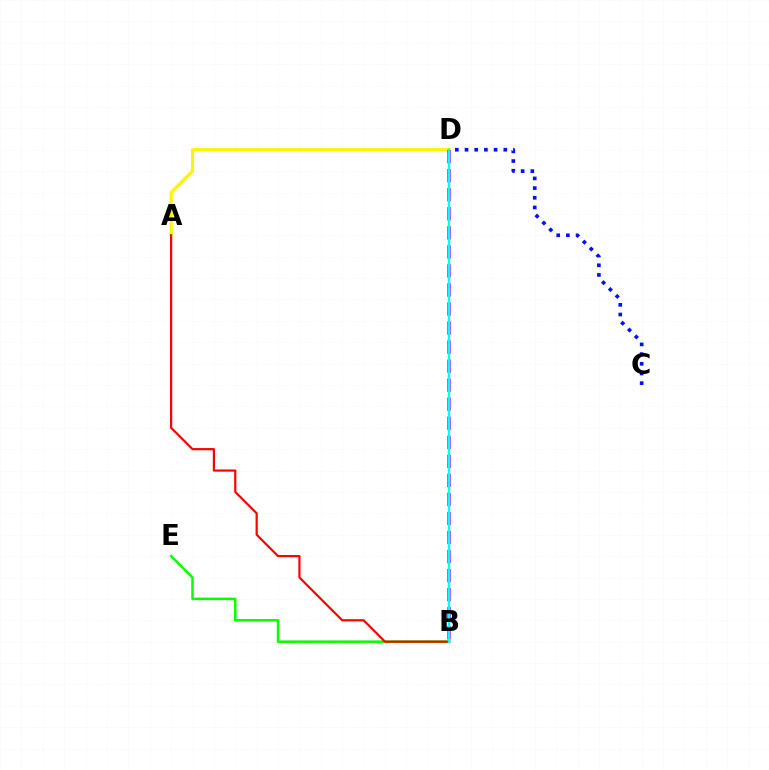{('B', 'E'): [{'color': '#08ff00', 'line_style': 'solid', 'thickness': 1.8}], ('C', 'D'): [{'color': '#0010ff', 'line_style': 'dotted', 'thickness': 2.63}], ('A', 'D'): [{'color': '#fcf500', 'line_style': 'solid', 'thickness': 2.31}], ('B', 'D'): [{'color': '#ee00ff', 'line_style': 'dashed', 'thickness': 2.59}, {'color': '#00fff6', 'line_style': 'solid', 'thickness': 1.74}], ('A', 'B'): [{'color': '#ff0000', 'line_style': 'solid', 'thickness': 1.59}]}